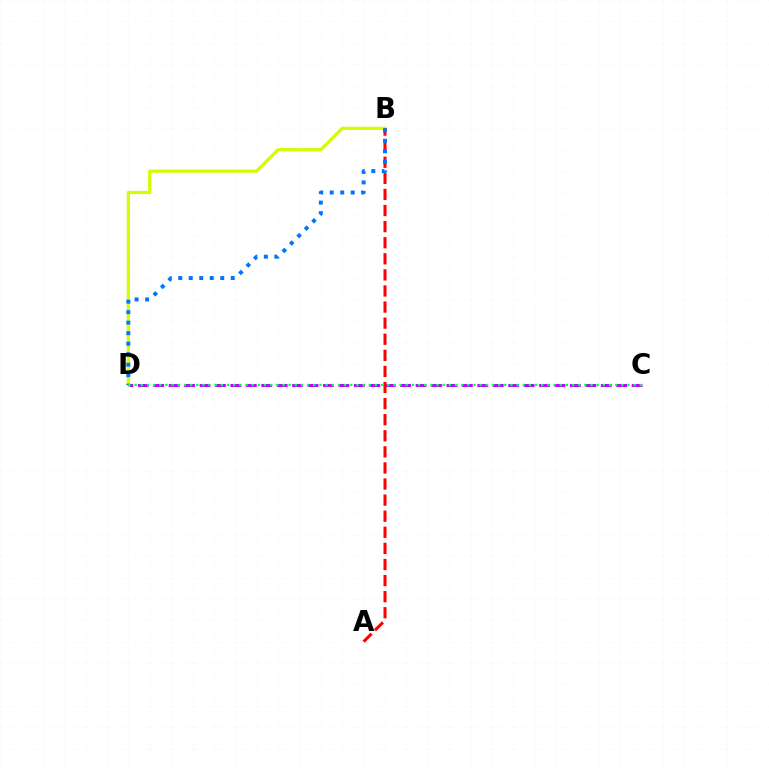{('C', 'D'): [{'color': '#b900ff', 'line_style': 'dashed', 'thickness': 2.1}, {'color': '#00ff5c', 'line_style': 'dotted', 'thickness': 1.67}], ('B', 'D'): [{'color': '#d1ff00', 'line_style': 'solid', 'thickness': 2.33}, {'color': '#0074ff', 'line_style': 'dotted', 'thickness': 2.85}], ('A', 'B'): [{'color': '#ff0000', 'line_style': 'dashed', 'thickness': 2.19}]}